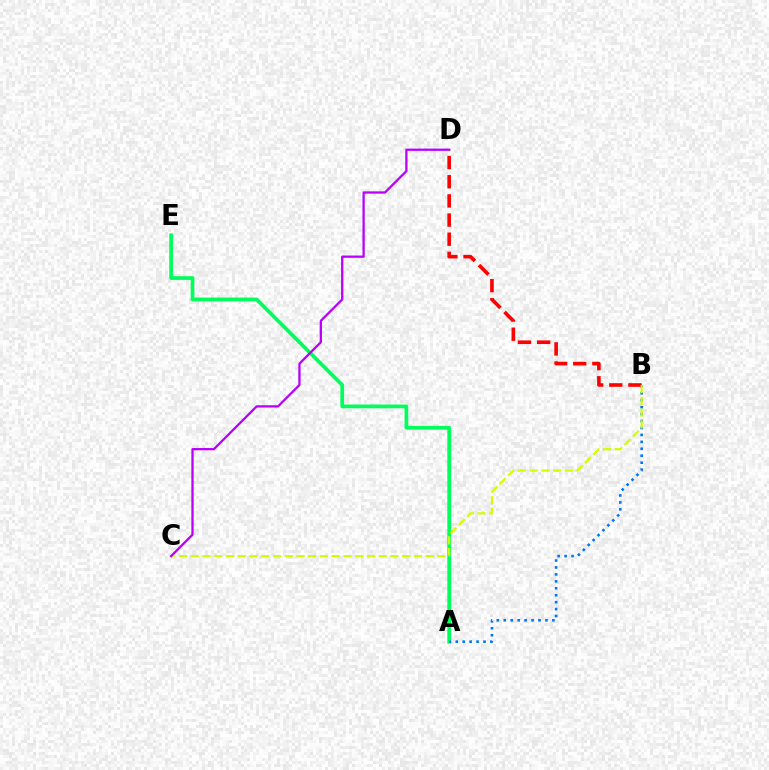{('A', 'E'): [{'color': '#00ff5c', 'line_style': 'solid', 'thickness': 2.69}], ('A', 'B'): [{'color': '#0074ff', 'line_style': 'dotted', 'thickness': 1.89}], ('B', 'D'): [{'color': '#ff0000', 'line_style': 'dashed', 'thickness': 2.6}], ('B', 'C'): [{'color': '#d1ff00', 'line_style': 'dashed', 'thickness': 1.6}], ('C', 'D'): [{'color': '#b900ff', 'line_style': 'solid', 'thickness': 1.65}]}